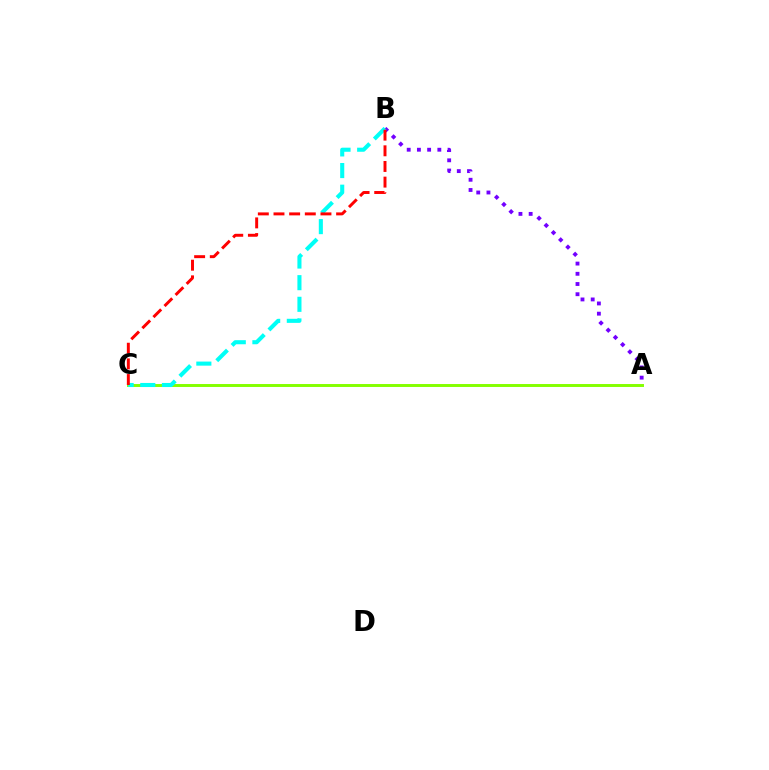{('A', 'B'): [{'color': '#7200ff', 'line_style': 'dotted', 'thickness': 2.77}], ('A', 'C'): [{'color': '#84ff00', 'line_style': 'solid', 'thickness': 2.11}], ('B', 'C'): [{'color': '#00fff6', 'line_style': 'dashed', 'thickness': 2.94}, {'color': '#ff0000', 'line_style': 'dashed', 'thickness': 2.13}]}